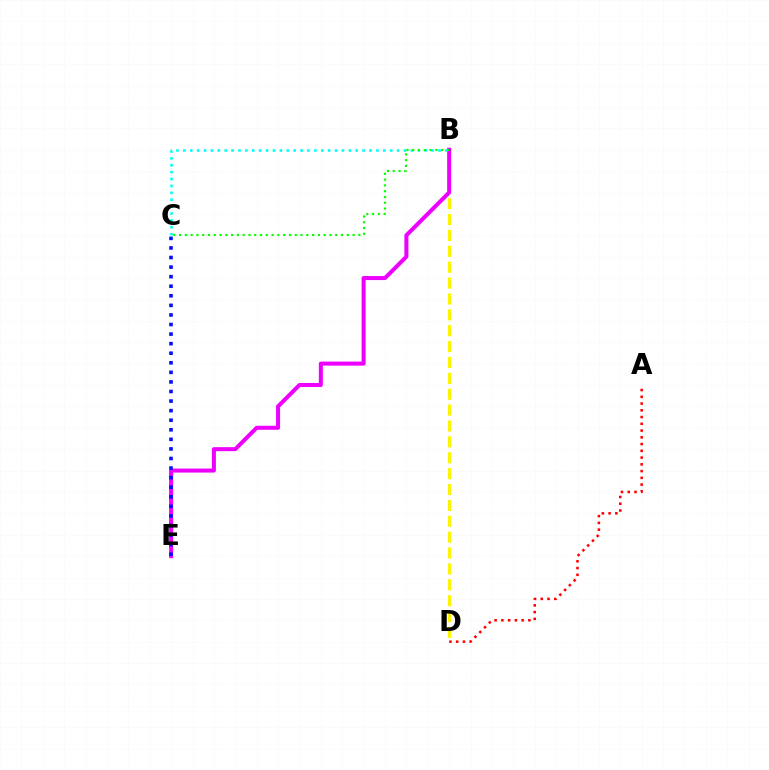{('B', 'D'): [{'color': '#fcf500', 'line_style': 'dashed', 'thickness': 2.16}], ('B', 'E'): [{'color': '#ee00ff', 'line_style': 'solid', 'thickness': 2.9}], ('A', 'D'): [{'color': '#ff0000', 'line_style': 'dotted', 'thickness': 1.84}], ('B', 'C'): [{'color': '#00fff6', 'line_style': 'dotted', 'thickness': 1.87}, {'color': '#08ff00', 'line_style': 'dotted', 'thickness': 1.57}], ('C', 'E'): [{'color': '#0010ff', 'line_style': 'dotted', 'thickness': 2.6}]}